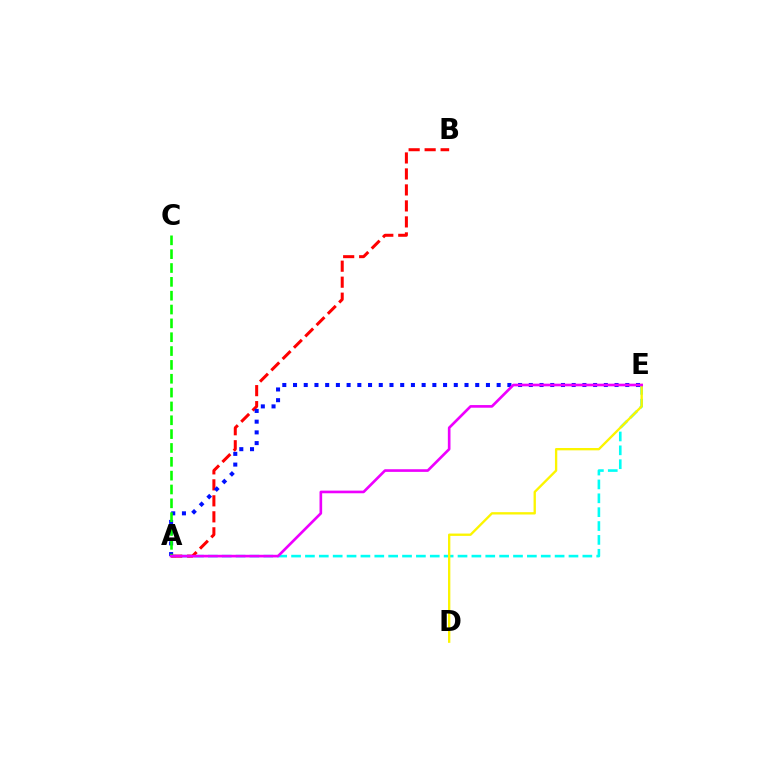{('A', 'E'): [{'color': '#00fff6', 'line_style': 'dashed', 'thickness': 1.88}, {'color': '#0010ff', 'line_style': 'dotted', 'thickness': 2.91}, {'color': '#ee00ff', 'line_style': 'solid', 'thickness': 1.91}], ('A', 'B'): [{'color': '#ff0000', 'line_style': 'dashed', 'thickness': 2.17}], ('D', 'E'): [{'color': '#fcf500', 'line_style': 'solid', 'thickness': 1.68}], ('A', 'C'): [{'color': '#08ff00', 'line_style': 'dashed', 'thickness': 1.88}]}